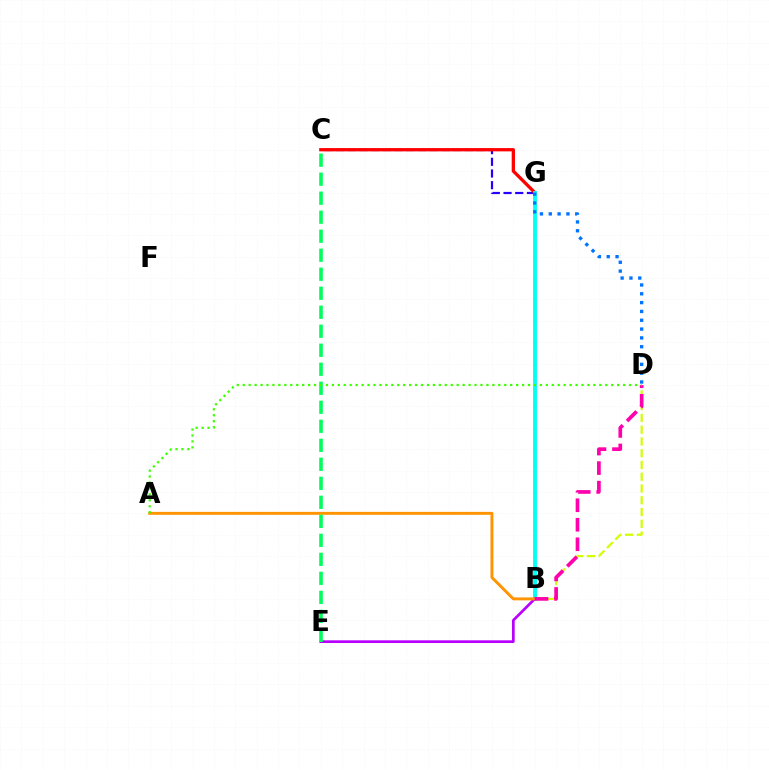{('C', 'G'): [{'color': '#2500ff', 'line_style': 'dashed', 'thickness': 1.59}, {'color': '#ff0000', 'line_style': 'solid', 'thickness': 2.37}], ('B', 'G'): [{'color': '#00fff6', 'line_style': 'solid', 'thickness': 2.77}], ('B', 'E'): [{'color': '#b900ff', 'line_style': 'solid', 'thickness': 1.95}], ('B', 'D'): [{'color': '#d1ff00', 'line_style': 'dashed', 'thickness': 1.6}, {'color': '#ff00ac', 'line_style': 'dashed', 'thickness': 2.65}], ('A', 'B'): [{'color': '#ff9400', 'line_style': 'solid', 'thickness': 2.1}], ('C', 'E'): [{'color': '#00ff5c', 'line_style': 'dashed', 'thickness': 2.58}], ('A', 'D'): [{'color': '#3dff00', 'line_style': 'dotted', 'thickness': 1.61}], ('D', 'G'): [{'color': '#0074ff', 'line_style': 'dotted', 'thickness': 2.4}]}